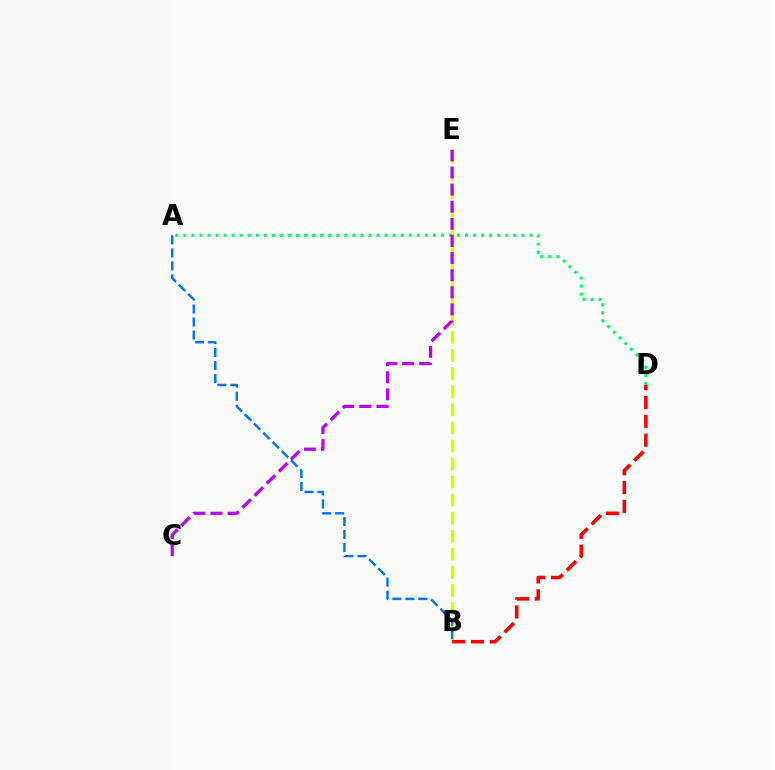{('B', 'E'): [{'color': '#d1ff00', 'line_style': 'dashed', 'thickness': 2.45}], ('A', 'B'): [{'color': '#0074ff', 'line_style': 'dashed', 'thickness': 1.77}], ('A', 'D'): [{'color': '#00ff5c', 'line_style': 'dotted', 'thickness': 2.19}], ('C', 'E'): [{'color': '#b900ff', 'line_style': 'dashed', 'thickness': 2.33}], ('B', 'D'): [{'color': '#ff0000', 'line_style': 'dashed', 'thickness': 2.55}]}